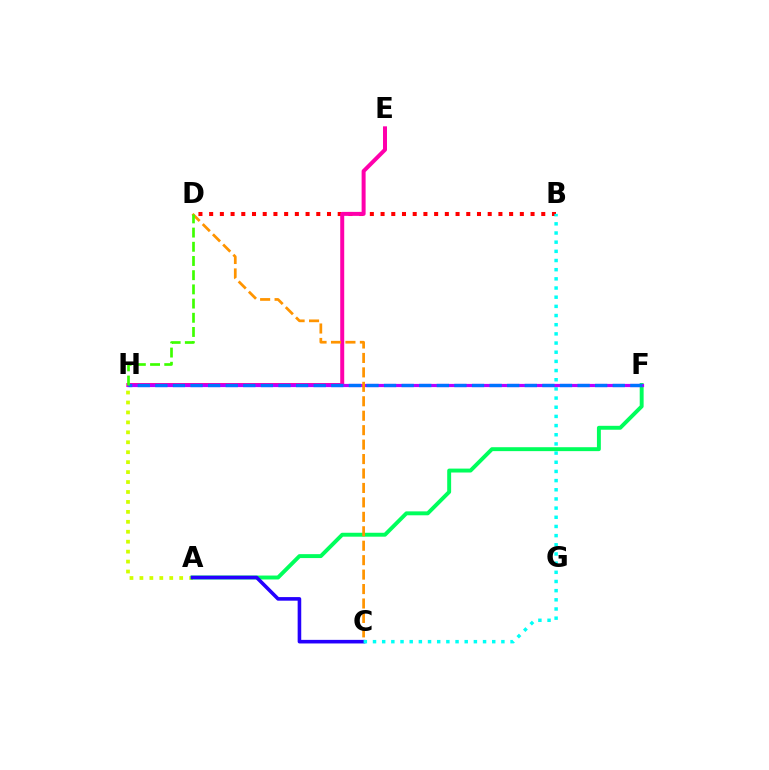{('A', 'H'): [{'color': '#d1ff00', 'line_style': 'dotted', 'thickness': 2.7}], ('B', 'D'): [{'color': '#ff0000', 'line_style': 'dotted', 'thickness': 2.91}], ('A', 'F'): [{'color': '#00ff5c', 'line_style': 'solid', 'thickness': 2.82}], ('E', 'H'): [{'color': '#ff00ac', 'line_style': 'solid', 'thickness': 2.87}], ('A', 'C'): [{'color': '#2500ff', 'line_style': 'solid', 'thickness': 2.59}], ('B', 'C'): [{'color': '#00fff6', 'line_style': 'dotted', 'thickness': 2.49}], ('F', 'H'): [{'color': '#b900ff', 'line_style': 'solid', 'thickness': 2.3}, {'color': '#0074ff', 'line_style': 'dashed', 'thickness': 2.39}], ('C', 'D'): [{'color': '#ff9400', 'line_style': 'dashed', 'thickness': 1.96}], ('D', 'H'): [{'color': '#3dff00', 'line_style': 'dashed', 'thickness': 1.93}]}